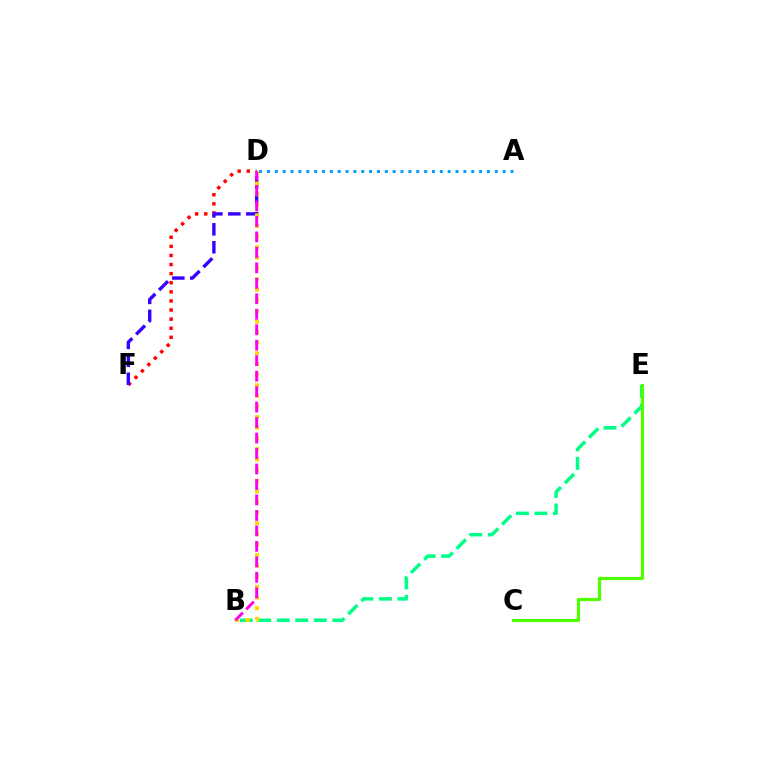{('D', 'F'): [{'color': '#ff0000', 'line_style': 'dotted', 'thickness': 2.47}, {'color': '#3700ff', 'line_style': 'dashed', 'thickness': 2.44}], ('A', 'D'): [{'color': '#009eff', 'line_style': 'dotted', 'thickness': 2.13}], ('B', 'E'): [{'color': '#00ff86', 'line_style': 'dashed', 'thickness': 2.51}], ('B', 'D'): [{'color': '#ffd500', 'line_style': 'dotted', 'thickness': 2.88}, {'color': '#ff00ed', 'line_style': 'dashed', 'thickness': 2.1}], ('C', 'E'): [{'color': '#4fff00', 'line_style': 'solid', 'thickness': 2.29}]}